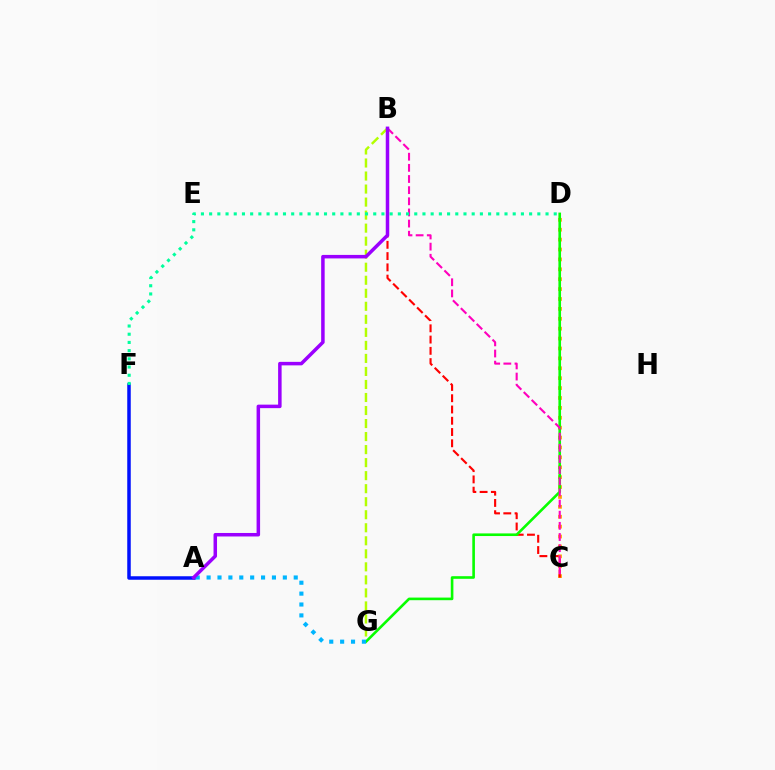{('B', 'G'): [{'color': '#b3ff00', 'line_style': 'dashed', 'thickness': 1.77}], ('A', 'F'): [{'color': '#0010ff', 'line_style': 'solid', 'thickness': 2.52}], ('C', 'D'): [{'color': '#ffa500', 'line_style': 'dotted', 'thickness': 2.69}], ('B', 'C'): [{'color': '#ff0000', 'line_style': 'dashed', 'thickness': 1.53}, {'color': '#ff00bd', 'line_style': 'dashed', 'thickness': 1.51}], ('D', 'G'): [{'color': '#08ff00', 'line_style': 'solid', 'thickness': 1.89}], ('A', 'G'): [{'color': '#00b5ff', 'line_style': 'dotted', 'thickness': 2.96}], ('D', 'F'): [{'color': '#00ff9d', 'line_style': 'dotted', 'thickness': 2.23}], ('A', 'B'): [{'color': '#9b00ff', 'line_style': 'solid', 'thickness': 2.52}]}